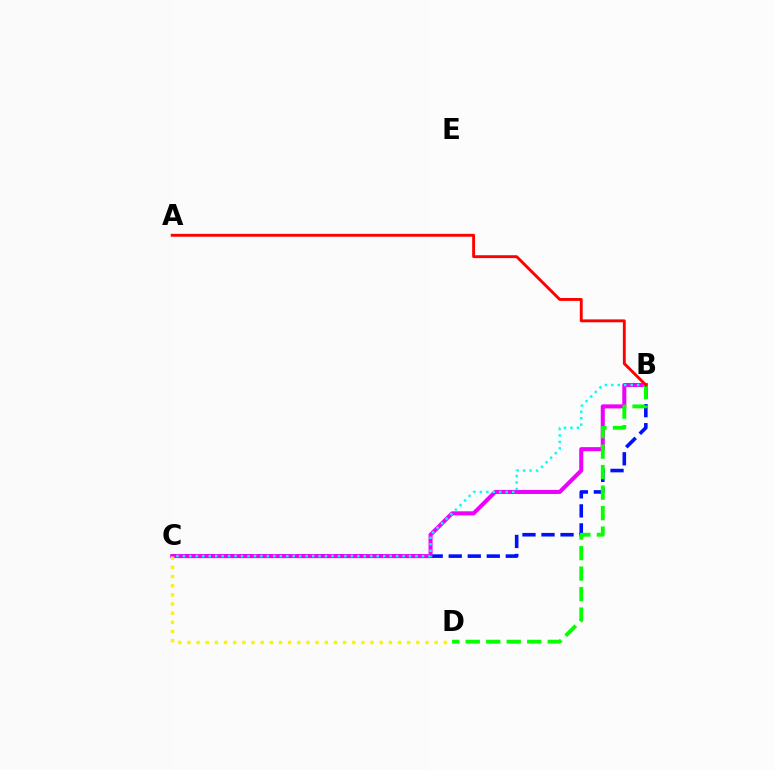{('B', 'C'): [{'color': '#0010ff', 'line_style': 'dashed', 'thickness': 2.58}, {'color': '#ee00ff', 'line_style': 'solid', 'thickness': 2.92}, {'color': '#00fff6', 'line_style': 'dotted', 'thickness': 1.76}], ('B', 'D'): [{'color': '#08ff00', 'line_style': 'dashed', 'thickness': 2.79}], ('A', 'B'): [{'color': '#ff0000', 'line_style': 'solid', 'thickness': 2.08}], ('C', 'D'): [{'color': '#fcf500', 'line_style': 'dotted', 'thickness': 2.49}]}